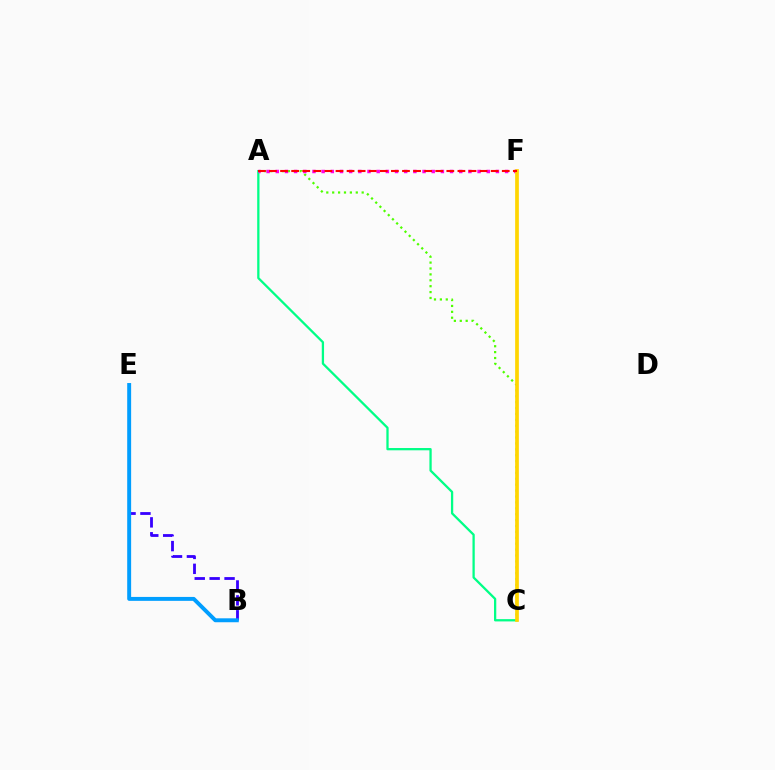{('A', 'C'): [{'color': '#4fff00', 'line_style': 'dotted', 'thickness': 1.6}, {'color': '#00ff86', 'line_style': 'solid', 'thickness': 1.64}], ('A', 'F'): [{'color': '#ff00ed', 'line_style': 'dotted', 'thickness': 2.49}, {'color': '#ff0000', 'line_style': 'dashed', 'thickness': 1.51}], ('B', 'E'): [{'color': '#3700ff', 'line_style': 'dashed', 'thickness': 2.03}, {'color': '#009eff', 'line_style': 'solid', 'thickness': 2.83}], ('C', 'F'): [{'color': '#ffd500', 'line_style': 'solid', 'thickness': 2.67}]}